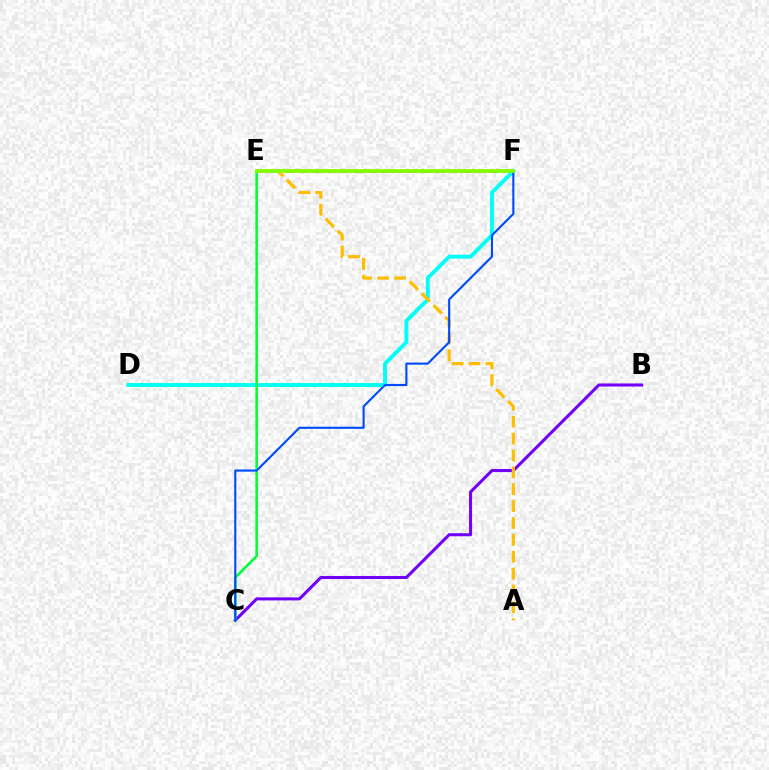{('E', 'F'): [{'color': '#ff0000', 'line_style': 'dotted', 'thickness': 1.78}, {'color': '#ff00cf', 'line_style': 'dashed', 'thickness': 1.85}, {'color': '#84ff00', 'line_style': 'solid', 'thickness': 2.72}], ('B', 'C'): [{'color': '#7200ff', 'line_style': 'solid', 'thickness': 2.2}], ('D', 'F'): [{'color': '#00fff6', 'line_style': 'solid', 'thickness': 2.8}], ('A', 'E'): [{'color': '#ffbd00', 'line_style': 'dashed', 'thickness': 2.29}], ('C', 'E'): [{'color': '#00ff39', 'line_style': 'solid', 'thickness': 1.87}], ('C', 'F'): [{'color': '#004bff', 'line_style': 'solid', 'thickness': 1.53}]}